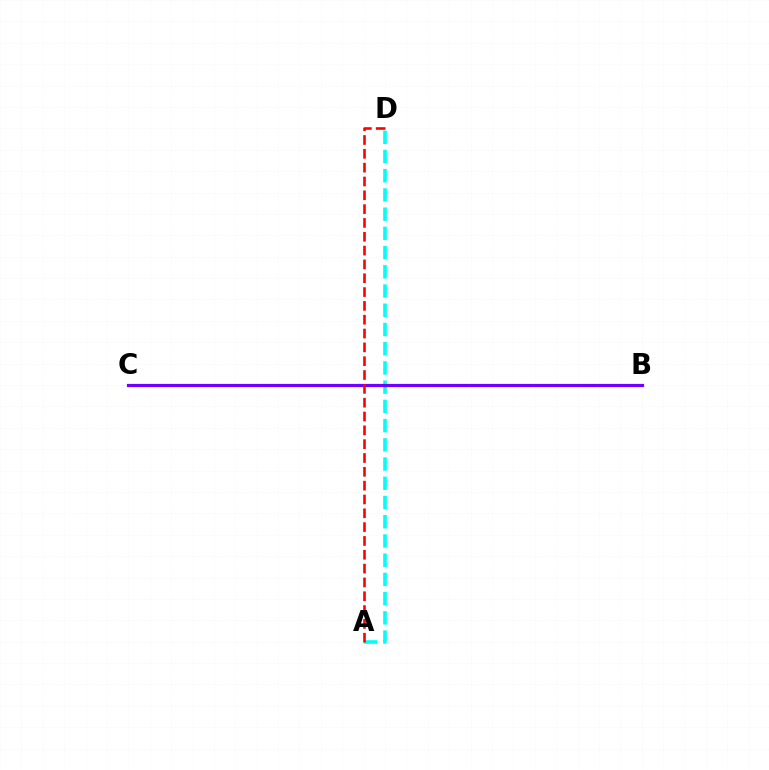{('A', 'D'): [{'color': '#00fff6', 'line_style': 'dashed', 'thickness': 2.61}, {'color': '#ff0000', 'line_style': 'dashed', 'thickness': 1.88}], ('B', 'C'): [{'color': '#84ff00', 'line_style': 'solid', 'thickness': 2.0}, {'color': '#7200ff', 'line_style': 'solid', 'thickness': 2.29}]}